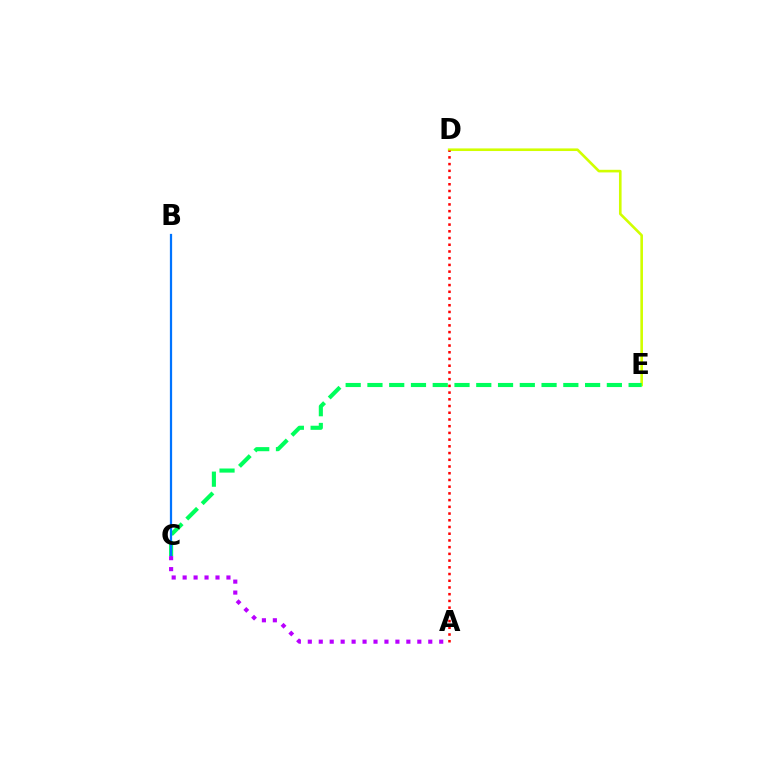{('D', 'E'): [{'color': '#d1ff00', 'line_style': 'solid', 'thickness': 1.88}], ('A', 'D'): [{'color': '#ff0000', 'line_style': 'dotted', 'thickness': 1.83}], ('C', 'E'): [{'color': '#00ff5c', 'line_style': 'dashed', 'thickness': 2.96}], ('B', 'C'): [{'color': '#0074ff', 'line_style': 'solid', 'thickness': 1.62}], ('A', 'C'): [{'color': '#b900ff', 'line_style': 'dotted', 'thickness': 2.98}]}